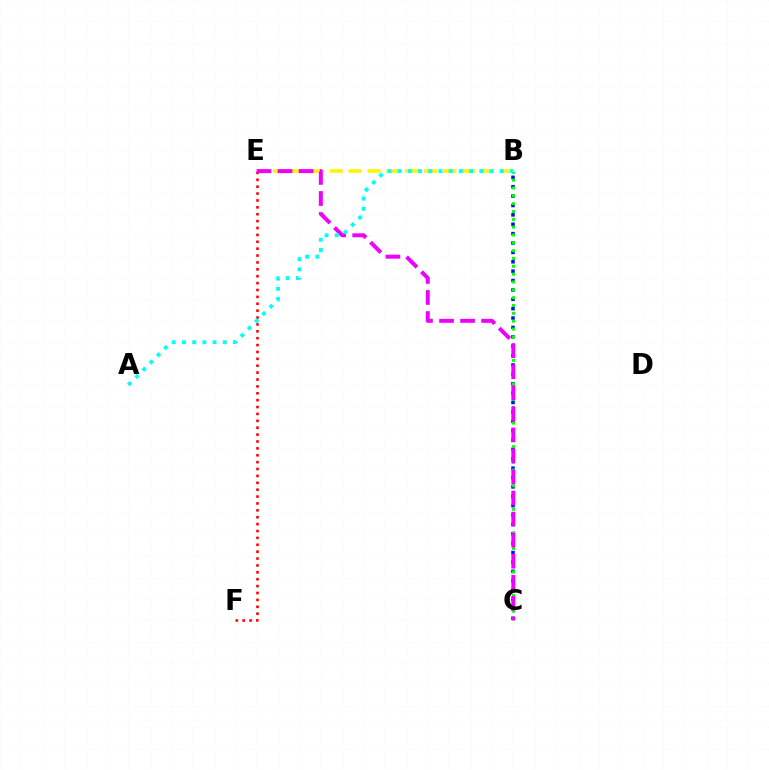{('B', 'C'): [{'color': '#0010ff', 'line_style': 'dotted', 'thickness': 2.55}, {'color': '#08ff00', 'line_style': 'dotted', 'thickness': 2.13}], ('B', 'E'): [{'color': '#fcf500', 'line_style': 'dashed', 'thickness': 2.57}], ('E', 'F'): [{'color': '#ff0000', 'line_style': 'dotted', 'thickness': 1.87}], ('C', 'E'): [{'color': '#ee00ff', 'line_style': 'dashed', 'thickness': 2.86}], ('A', 'B'): [{'color': '#00fff6', 'line_style': 'dotted', 'thickness': 2.77}]}